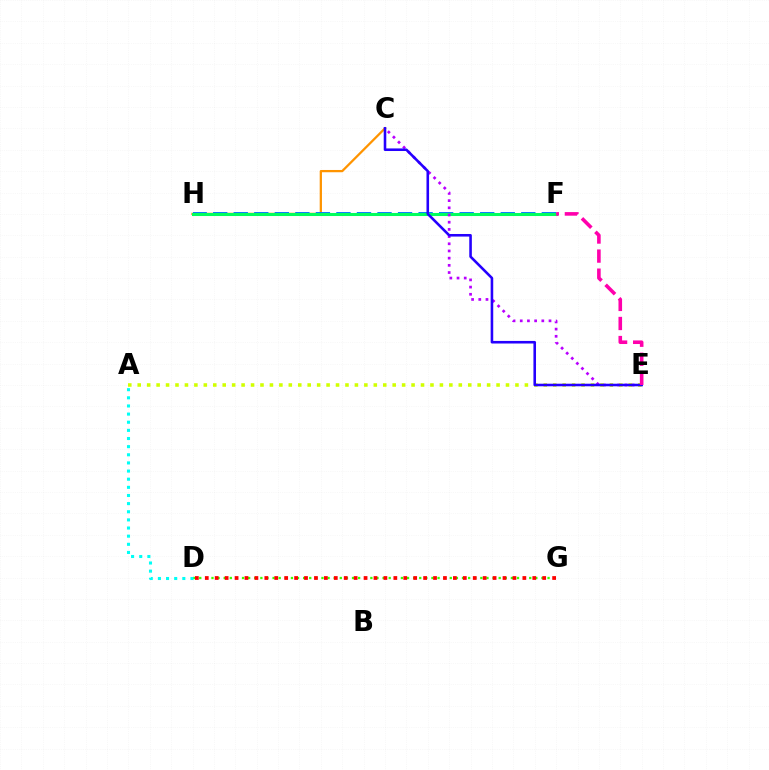{('D', 'G'): [{'color': '#3dff00', 'line_style': 'dotted', 'thickness': 1.66}, {'color': '#ff0000', 'line_style': 'dotted', 'thickness': 2.7}], ('C', 'H'): [{'color': '#ff9400', 'line_style': 'solid', 'thickness': 1.63}], ('F', 'H'): [{'color': '#0074ff', 'line_style': 'dashed', 'thickness': 2.79}, {'color': '#00ff5c', 'line_style': 'solid', 'thickness': 2.19}], ('C', 'E'): [{'color': '#b900ff', 'line_style': 'dotted', 'thickness': 1.95}, {'color': '#2500ff', 'line_style': 'solid', 'thickness': 1.86}], ('A', 'E'): [{'color': '#d1ff00', 'line_style': 'dotted', 'thickness': 2.57}], ('A', 'D'): [{'color': '#00fff6', 'line_style': 'dotted', 'thickness': 2.21}], ('E', 'F'): [{'color': '#ff00ac', 'line_style': 'dashed', 'thickness': 2.59}]}